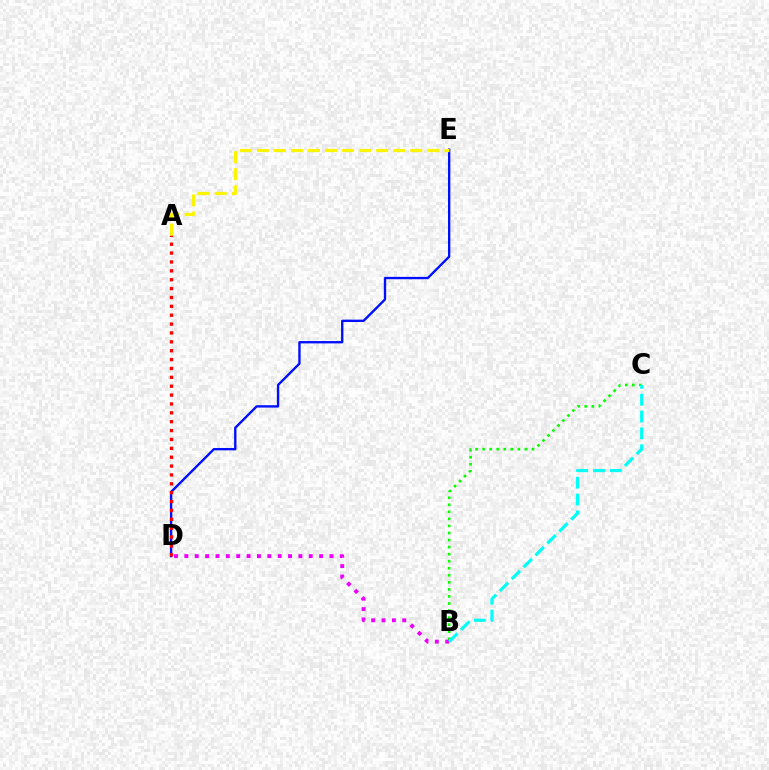{('B', 'C'): [{'color': '#08ff00', 'line_style': 'dotted', 'thickness': 1.92}, {'color': '#00fff6', 'line_style': 'dashed', 'thickness': 2.29}], ('B', 'D'): [{'color': '#ee00ff', 'line_style': 'dotted', 'thickness': 2.82}], ('D', 'E'): [{'color': '#0010ff', 'line_style': 'solid', 'thickness': 1.71}], ('A', 'D'): [{'color': '#ff0000', 'line_style': 'dotted', 'thickness': 2.41}], ('A', 'E'): [{'color': '#fcf500', 'line_style': 'dashed', 'thickness': 2.32}]}